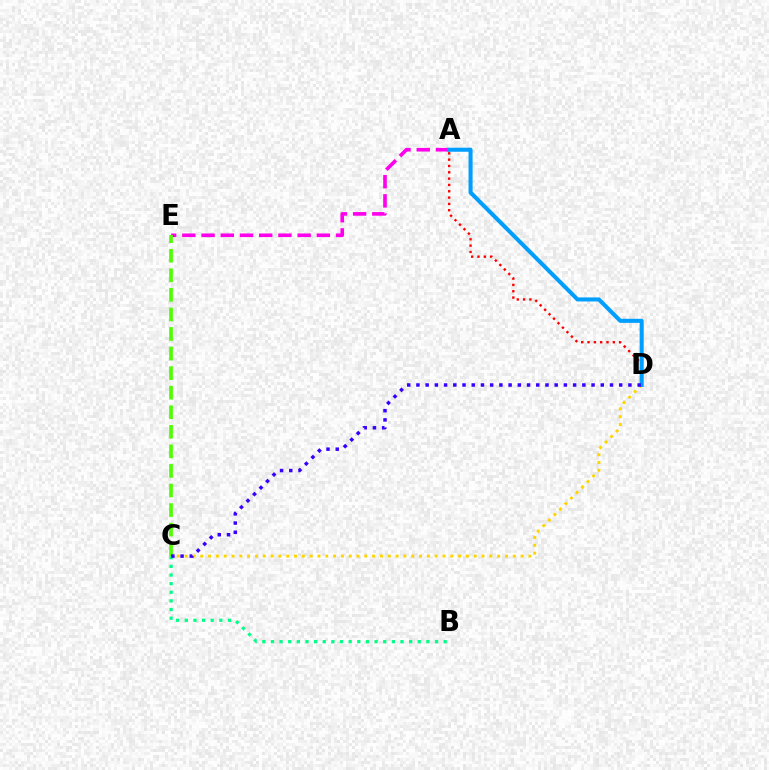{('A', 'E'): [{'color': '#ff00ed', 'line_style': 'dashed', 'thickness': 2.61}], ('A', 'D'): [{'color': '#ff0000', 'line_style': 'dotted', 'thickness': 1.72}, {'color': '#009eff', 'line_style': 'solid', 'thickness': 2.92}], ('C', 'D'): [{'color': '#ffd500', 'line_style': 'dotted', 'thickness': 2.12}, {'color': '#3700ff', 'line_style': 'dotted', 'thickness': 2.5}], ('B', 'C'): [{'color': '#00ff86', 'line_style': 'dotted', 'thickness': 2.35}], ('C', 'E'): [{'color': '#4fff00', 'line_style': 'dashed', 'thickness': 2.66}]}